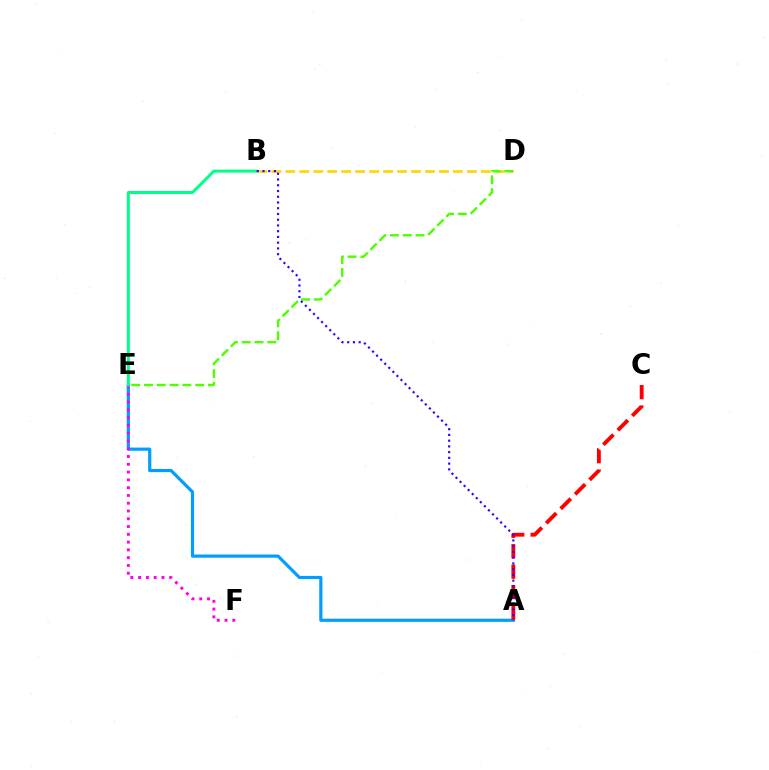{('B', 'D'): [{'color': '#ffd500', 'line_style': 'dashed', 'thickness': 1.9}], ('A', 'E'): [{'color': '#009eff', 'line_style': 'solid', 'thickness': 2.29}], ('E', 'F'): [{'color': '#ff00ed', 'line_style': 'dotted', 'thickness': 2.11}], ('A', 'C'): [{'color': '#ff0000', 'line_style': 'dashed', 'thickness': 2.78}], ('D', 'E'): [{'color': '#4fff00', 'line_style': 'dashed', 'thickness': 1.74}], ('B', 'E'): [{'color': '#00ff86', 'line_style': 'solid', 'thickness': 2.16}], ('A', 'B'): [{'color': '#3700ff', 'line_style': 'dotted', 'thickness': 1.56}]}